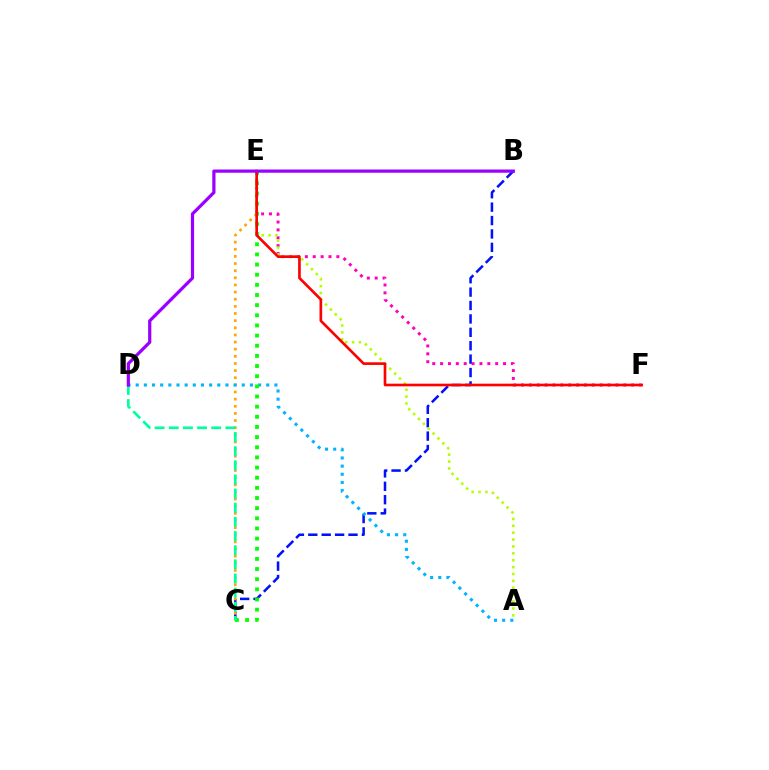{('E', 'F'): [{'color': '#ff00bd', 'line_style': 'dotted', 'thickness': 2.14}, {'color': '#ff0000', 'line_style': 'solid', 'thickness': 1.91}], ('B', 'C'): [{'color': '#0010ff', 'line_style': 'dashed', 'thickness': 1.82}], ('C', 'E'): [{'color': '#ffa500', 'line_style': 'dotted', 'thickness': 1.94}, {'color': '#08ff00', 'line_style': 'dotted', 'thickness': 2.76}], ('A', 'D'): [{'color': '#00b5ff', 'line_style': 'dotted', 'thickness': 2.22}], ('A', 'E'): [{'color': '#b3ff00', 'line_style': 'dotted', 'thickness': 1.87}], ('C', 'D'): [{'color': '#00ff9d', 'line_style': 'dashed', 'thickness': 1.92}], ('B', 'D'): [{'color': '#9b00ff', 'line_style': 'solid', 'thickness': 2.31}]}